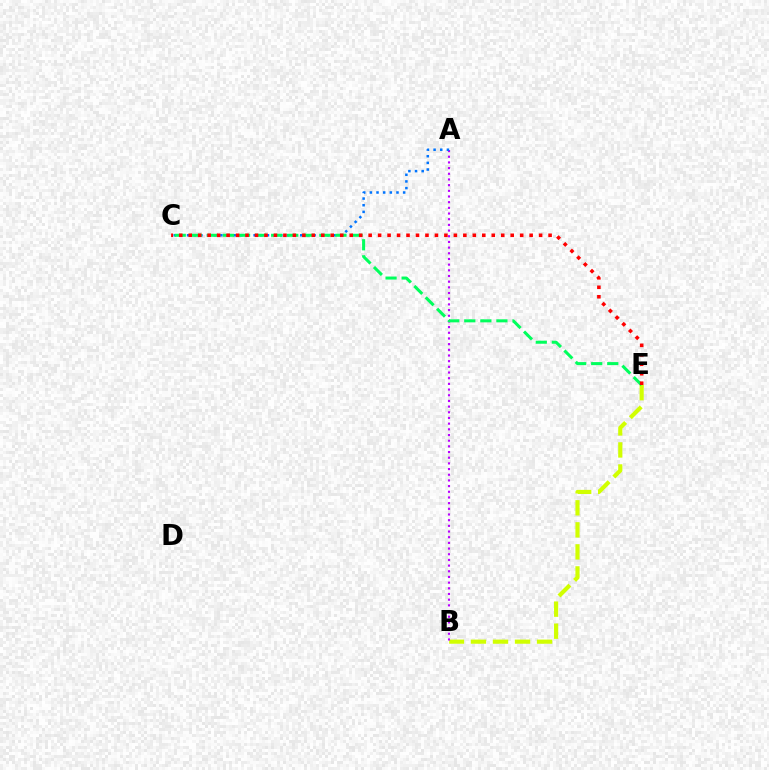{('B', 'E'): [{'color': '#d1ff00', 'line_style': 'dashed', 'thickness': 2.99}], ('A', 'B'): [{'color': '#b900ff', 'line_style': 'dotted', 'thickness': 1.54}], ('A', 'C'): [{'color': '#0074ff', 'line_style': 'dotted', 'thickness': 1.81}], ('C', 'E'): [{'color': '#00ff5c', 'line_style': 'dashed', 'thickness': 2.18}, {'color': '#ff0000', 'line_style': 'dotted', 'thickness': 2.57}]}